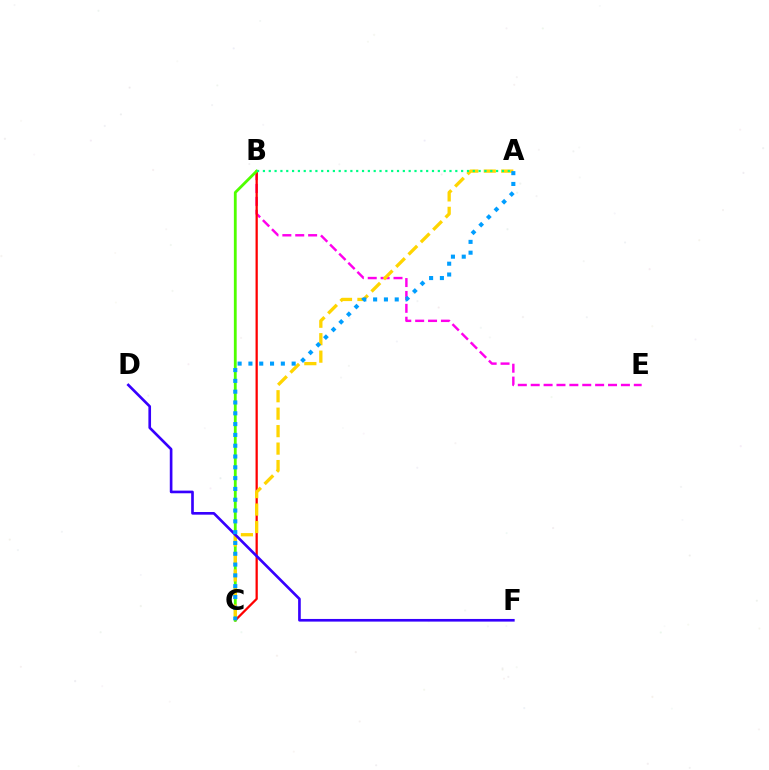{('B', 'E'): [{'color': '#ff00ed', 'line_style': 'dashed', 'thickness': 1.75}], ('B', 'C'): [{'color': '#ff0000', 'line_style': 'solid', 'thickness': 1.63}, {'color': '#4fff00', 'line_style': 'solid', 'thickness': 2.02}], ('A', 'C'): [{'color': '#ffd500', 'line_style': 'dashed', 'thickness': 2.37}, {'color': '#009eff', 'line_style': 'dotted', 'thickness': 2.94}], ('A', 'B'): [{'color': '#00ff86', 'line_style': 'dotted', 'thickness': 1.58}], ('D', 'F'): [{'color': '#3700ff', 'line_style': 'solid', 'thickness': 1.91}]}